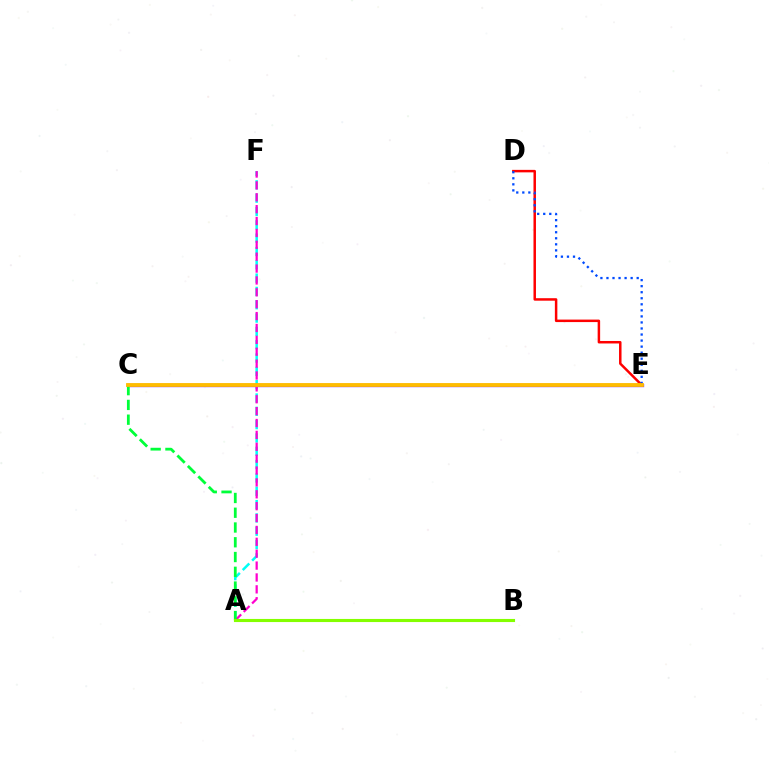{('D', 'E'): [{'color': '#ff0000', 'line_style': 'solid', 'thickness': 1.79}, {'color': '#004bff', 'line_style': 'dotted', 'thickness': 1.64}], ('A', 'F'): [{'color': '#00fff6', 'line_style': 'dashed', 'thickness': 1.81}, {'color': '#ff00cf', 'line_style': 'dashed', 'thickness': 1.61}], ('C', 'E'): [{'color': '#7200ff', 'line_style': 'solid', 'thickness': 2.38}, {'color': '#ffbd00', 'line_style': 'solid', 'thickness': 2.75}], ('A', 'C'): [{'color': '#00ff39', 'line_style': 'dashed', 'thickness': 2.01}], ('A', 'B'): [{'color': '#84ff00', 'line_style': 'solid', 'thickness': 2.24}]}